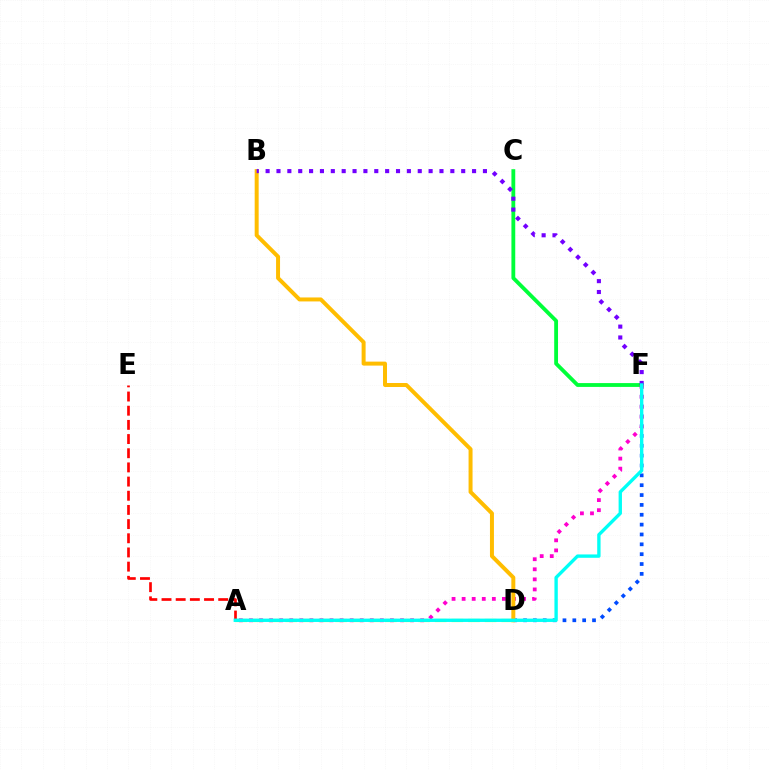{('D', 'F'): [{'color': '#004bff', 'line_style': 'dotted', 'thickness': 2.68}], ('C', 'F'): [{'color': '#00ff39', 'line_style': 'solid', 'thickness': 2.75}], ('A', 'E'): [{'color': '#ff0000', 'line_style': 'dashed', 'thickness': 1.93}], ('A', 'D'): [{'color': '#84ff00', 'line_style': 'dashed', 'thickness': 2.26}], ('A', 'F'): [{'color': '#ff00cf', 'line_style': 'dotted', 'thickness': 2.74}, {'color': '#00fff6', 'line_style': 'solid', 'thickness': 2.42}], ('B', 'D'): [{'color': '#ffbd00', 'line_style': 'solid', 'thickness': 2.86}], ('B', 'F'): [{'color': '#7200ff', 'line_style': 'dotted', 'thickness': 2.95}]}